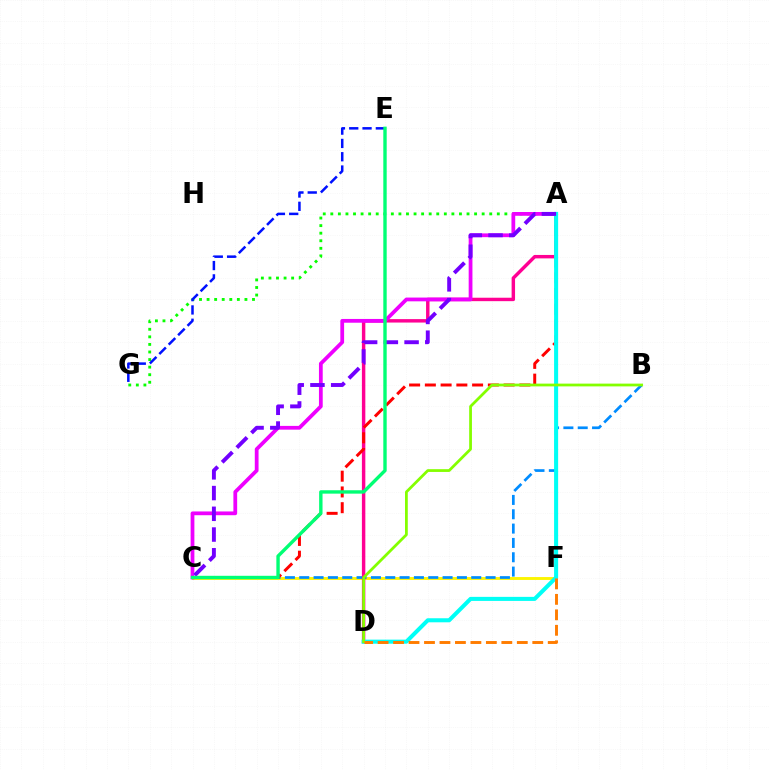{('C', 'F'): [{'color': '#fcf500', 'line_style': 'solid', 'thickness': 2.07}], ('B', 'C'): [{'color': '#008cff', 'line_style': 'dashed', 'thickness': 1.95}], ('A', 'G'): [{'color': '#08ff00', 'line_style': 'dotted', 'thickness': 2.06}], ('A', 'D'): [{'color': '#ff0094', 'line_style': 'solid', 'thickness': 2.47}, {'color': '#00fff6', 'line_style': 'solid', 'thickness': 2.91}], ('A', 'C'): [{'color': '#ff0000', 'line_style': 'dashed', 'thickness': 2.14}, {'color': '#ee00ff', 'line_style': 'solid', 'thickness': 2.71}, {'color': '#7200ff', 'line_style': 'dashed', 'thickness': 2.82}], ('B', 'D'): [{'color': '#84ff00', 'line_style': 'solid', 'thickness': 1.99}], ('E', 'G'): [{'color': '#0010ff', 'line_style': 'dashed', 'thickness': 1.81}], ('C', 'E'): [{'color': '#00ff74', 'line_style': 'solid', 'thickness': 2.44}], ('D', 'F'): [{'color': '#ff7c00', 'line_style': 'dashed', 'thickness': 2.1}]}